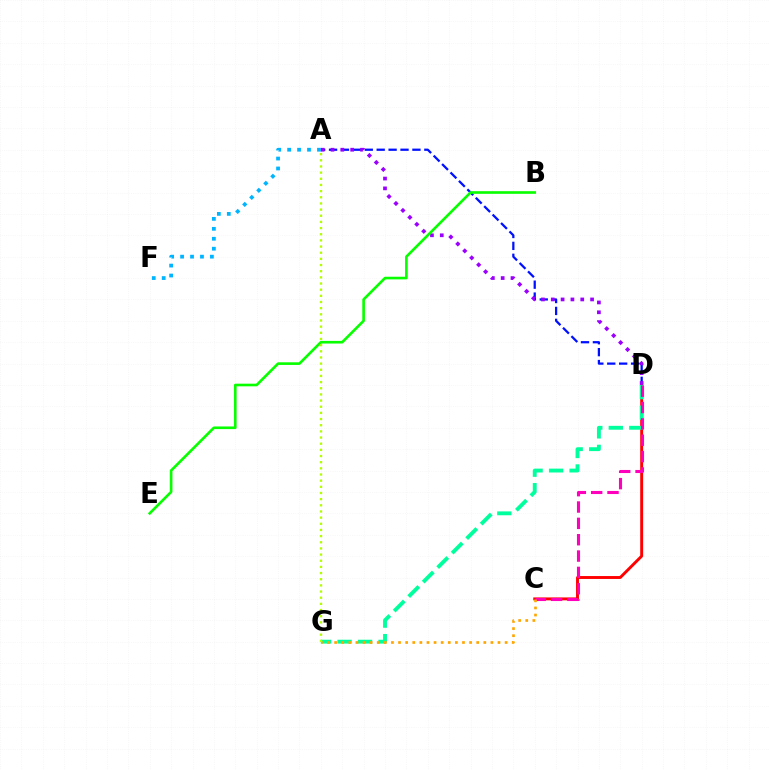{('A', 'D'): [{'color': '#0010ff', 'line_style': 'dashed', 'thickness': 1.62}, {'color': '#9b00ff', 'line_style': 'dotted', 'thickness': 2.67}], ('C', 'D'): [{'color': '#ff0000', 'line_style': 'solid', 'thickness': 2.09}, {'color': '#ff00bd', 'line_style': 'dashed', 'thickness': 2.22}], ('D', 'G'): [{'color': '#00ff9d', 'line_style': 'dashed', 'thickness': 2.78}], ('A', 'F'): [{'color': '#00b5ff', 'line_style': 'dotted', 'thickness': 2.7}], ('C', 'G'): [{'color': '#ffa500', 'line_style': 'dotted', 'thickness': 1.93}], ('B', 'E'): [{'color': '#08ff00', 'line_style': 'solid', 'thickness': 1.9}], ('A', 'G'): [{'color': '#b3ff00', 'line_style': 'dotted', 'thickness': 1.67}]}